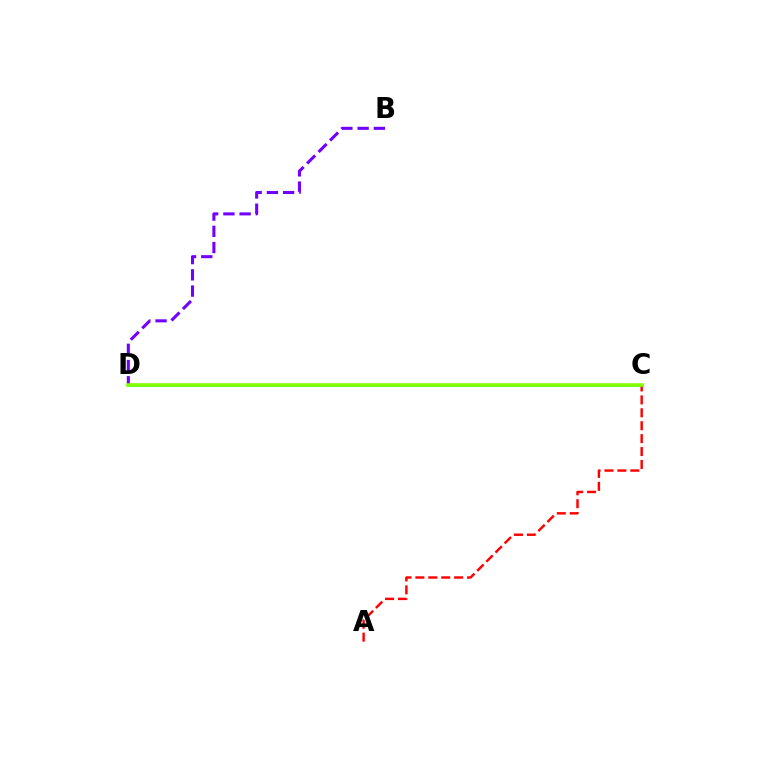{('B', 'D'): [{'color': '#7200ff', 'line_style': 'dashed', 'thickness': 2.2}], ('C', 'D'): [{'color': '#00fff6', 'line_style': 'solid', 'thickness': 2.03}, {'color': '#84ff00', 'line_style': 'solid', 'thickness': 2.57}], ('A', 'C'): [{'color': '#ff0000', 'line_style': 'dashed', 'thickness': 1.76}]}